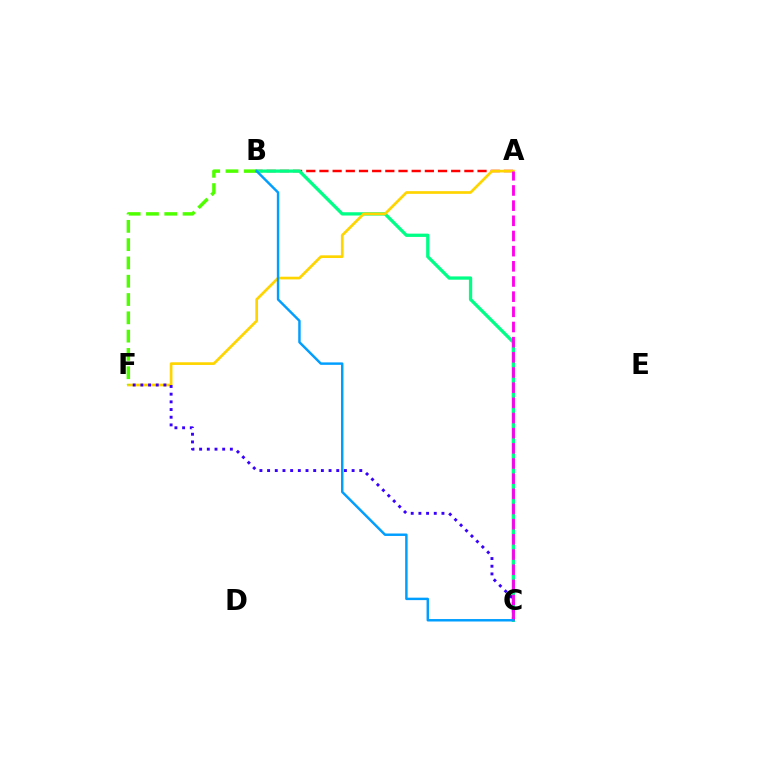{('A', 'B'): [{'color': '#ff0000', 'line_style': 'dashed', 'thickness': 1.79}], ('B', 'C'): [{'color': '#00ff86', 'line_style': 'solid', 'thickness': 2.36}, {'color': '#009eff', 'line_style': 'solid', 'thickness': 1.76}], ('A', 'F'): [{'color': '#ffd500', 'line_style': 'solid', 'thickness': 1.94}], ('B', 'F'): [{'color': '#4fff00', 'line_style': 'dashed', 'thickness': 2.49}], ('C', 'F'): [{'color': '#3700ff', 'line_style': 'dotted', 'thickness': 2.09}], ('A', 'C'): [{'color': '#ff00ed', 'line_style': 'dashed', 'thickness': 2.06}]}